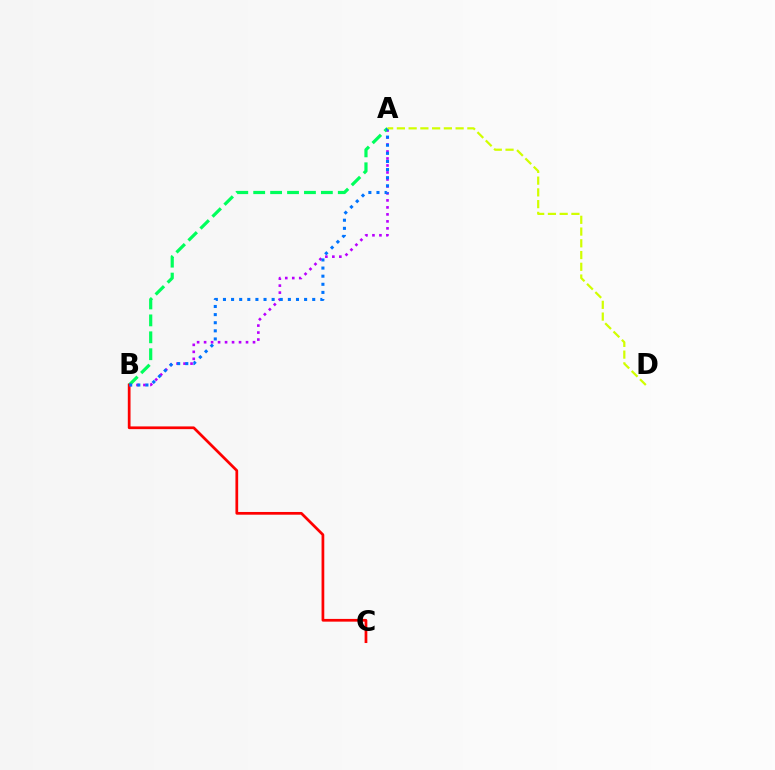{('A', 'B'): [{'color': '#b900ff', 'line_style': 'dotted', 'thickness': 1.9}, {'color': '#00ff5c', 'line_style': 'dashed', 'thickness': 2.3}, {'color': '#0074ff', 'line_style': 'dotted', 'thickness': 2.2}], ('B', 'C'): [{'color': '#ff0000', 'line_style': 'solid', 'thickness': 1.96}], ('A', 'D'): [{'color': '#d1ff00', 'line_style': 'dashed', 'thickness': 1.6}]}